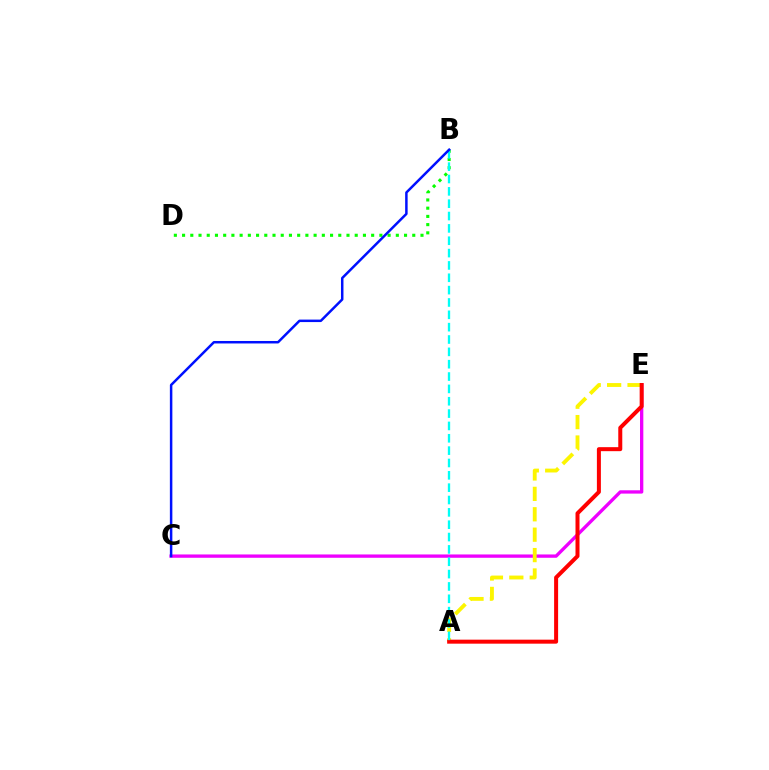{('C', 'E'): [{'color': '#ee00ff', 'line_style': 'solid', 'thickness': 2.39}], ('A', 'E'): [{'color': '#fcf500', 'line_style': 'dashed', 'thickness': 2.77}, {'color': '#ff0000', 'line_style': 'solid', 'thickness': 2.88}], ('B', 'D'): [{'color': '#08ff00', 'line_style': 'dotted', 'thickness': 2.23}], ('A', 'B'): [{'color': '#00fff6', 'line_style': 'dashed', 'thickness': 1.68}], ('B', 'C'): [{'color': '#0010ff', 'line_style': 'solid', 'thickness': 1.79}]}